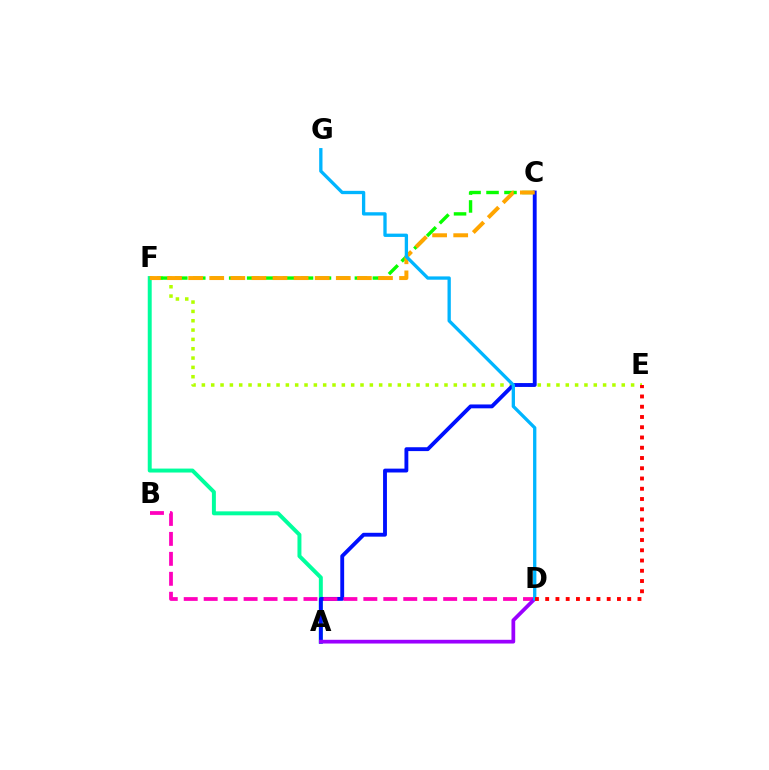{('A', 'F'): [{'color': '#00ff9d', 'line_style': 'solid', 'thickness': 2.85}], ('E', 'F'): [{'color': '#b3ff00', 'line_style': 'dotted', 'thickness': 2.54}], ('C', 'F'): [{'color': '#08ff00', 'line_style': 'dashed', 'thickness': 2.44}, {'color': '#ffa500', 'line_style': 'dashed', 'thickness': 2.87}], ('A', 'C'): [{'color': '#0010ff', 'line_style': 'solid', 'thickness': 2.78}], ('B', 'D'): [{'color': '#ff00bd', 'line_style': 'dashed', 'thickness': 2.71}], ('A', 'D'): [{'color': '#9b00ff', 'line_style': 'solid', 'thickness': 2.69}], ('D', 'G'): [{'color': '#00b5ff', 'line_style': 'solid', 'thickness': 2.38}], ('D', 'E'): [{'color': '#ff0000', 'line_style': 'dotted', 'thickness': 2.79}]}